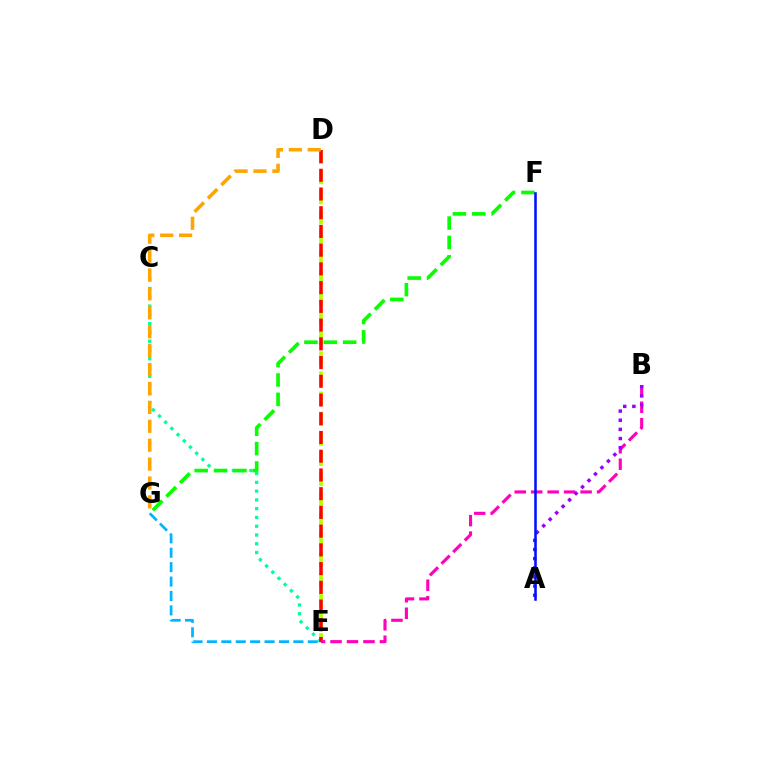{('D', 'E'): [{'color': '#b3ff00', 'line_style': 'dashed', 'thickness': 2.73}, {'color': '#ff0000', 'line_style': 'dashed', 'thickness': 2.54}], ('C', 'E'): [{'color': '#00ff9d', 'line_style': 'dotted', 'thickness': 2.38}], ('E', 'G'): [{'color': '#00b5ff', 'line_style': 'dashed', 'thickness': 1.96}], ('F', 'G'): [{'color': '#08ff00', 'line_style': 'dashed', 'thickness': 2.63}], ('B', 'E'): [{'color': '#ff00bd', 'line_style': 'dashed', 'thickness': 2.24}], ('D', 'G'): [{'color': '#ffa500', 'line_style': 'dashed', 'thickness': 2.57}], ('A', 'B'): [{'color': '#9b00ff', 'line_style': 'dotted', 'thickness': 2.49}], ('A', 'F'): [{'color': '#0010ff', 'line_style': 'solid', 'thickness': 1.84}]}